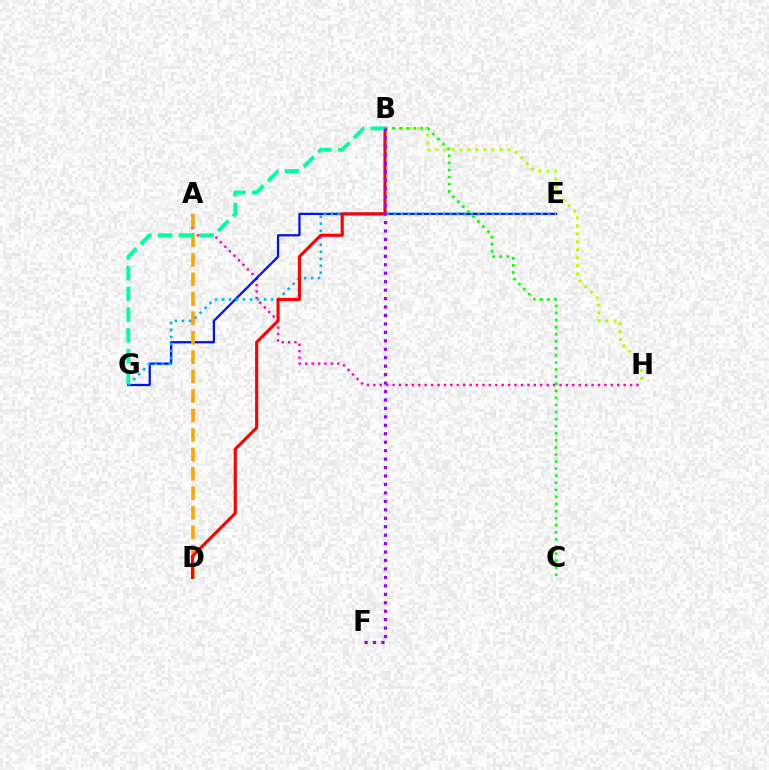{('A', 'H'): [{'color': '#ff00bd', 'line_style': 'dotted', 'thickness': 1.74}], ('E', 'G'): [{'color': '#0010ff', 'line_style': 'solid', 'thickness': 1.63}, {'color': '#00b5ff', 'line_style': 'dotted', 'thickness': 1.9}], ('B', 'H'): [{'color': '#b3ff00', 'line_style': 'dotted', 'thickness': 2.17}], ('A', 'D'): [{'color': '#ffa500', 'line_style': 'dashed', 'thickness': 2.64}], ('B', 'D'): [{'color': '#ff0000', 'line_style': 'solid', 'thickness': 2.25}], ('B', 'C'): [{'color': '#08ff00', 'line_style': 'dotted', 'thickness': 1.92}], ('B', 'G'): [{'color': '#00ff9d', 'line_style': 'dashed', 'thickness': 2.82}], ('B', 'F'): [{'color': '#9b00ff', 'line_style': 'dotted', 'thickness': 2.3}]}